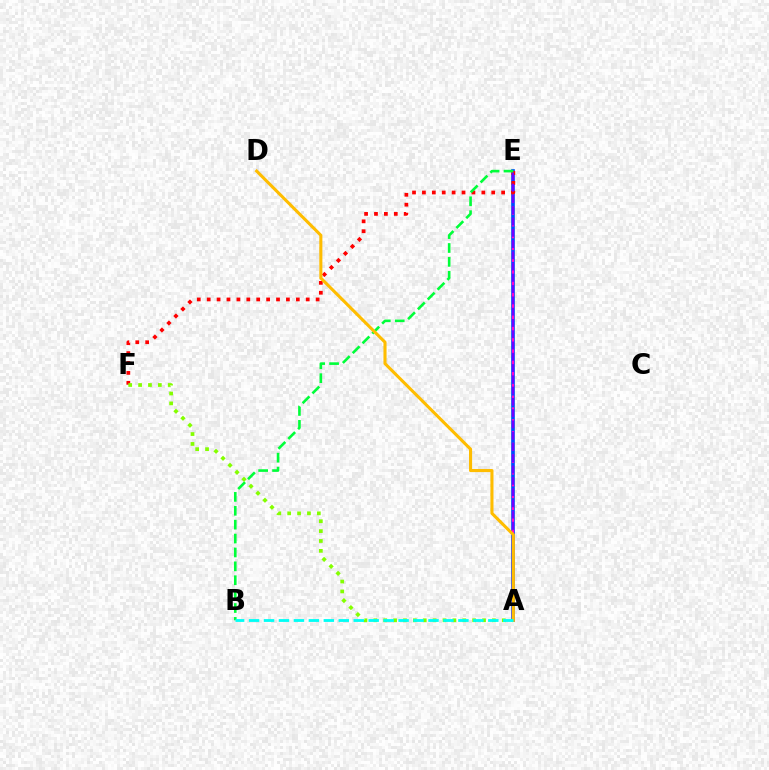{('A', 'E'): [{'color': '#004bff', 'line_style': 'solid', 'thickness': 2.64}, {'color': '#ff00cf', 'line_style': 'dashed', 'thickness': 1.61}, {'color': '#7200ff', 'line_style': 'dashed', 'thickness': 1.53}], ('E', 'F'): [{'color': '#ff0000', 'line_style': 'dotted', 'thickness': 2.69}], ('A', 'F'): [{'color': '#84ff00', 'line_style': 'dotted', 'thickness': 2.69}], ('B', 'E'): [{'color': '#00ff39', 'line_style': 'dashed', 'thickness': 1.89}], ('A', 'D'): [{'color': '#ffbd00', 'line_style': 'solid', 'thickness': 2.22}], ('A', 'B'): [{'color': '#00fff6', 'line_style': 'dashed', 'thickness': 2.03}]}